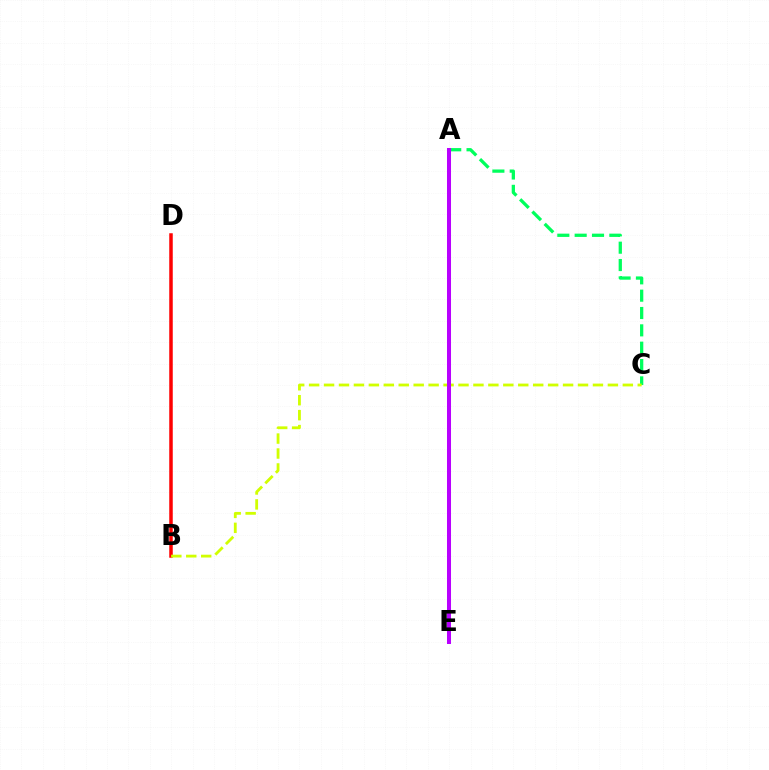{('B', 'D'): [{'color': '#ff0000', 'line_style': 'solid', 'thickness': 2.52}], ('A', 'C'): [{'color': '#00ff5c', 'line_style': 'dashed', 'thickness': 2.36}], ('A', 'E'): [{'color': '#0074ff', 'line_style': 'solid', 'thickness': 2.67}, {'color': '#b900ff', 'line_style': 'solid', 'thickness': 2.89}], ('B', 'C'): [{'color': '#d1ff00', 'line_style': 'dashed', 'thickness': 2.03}]}